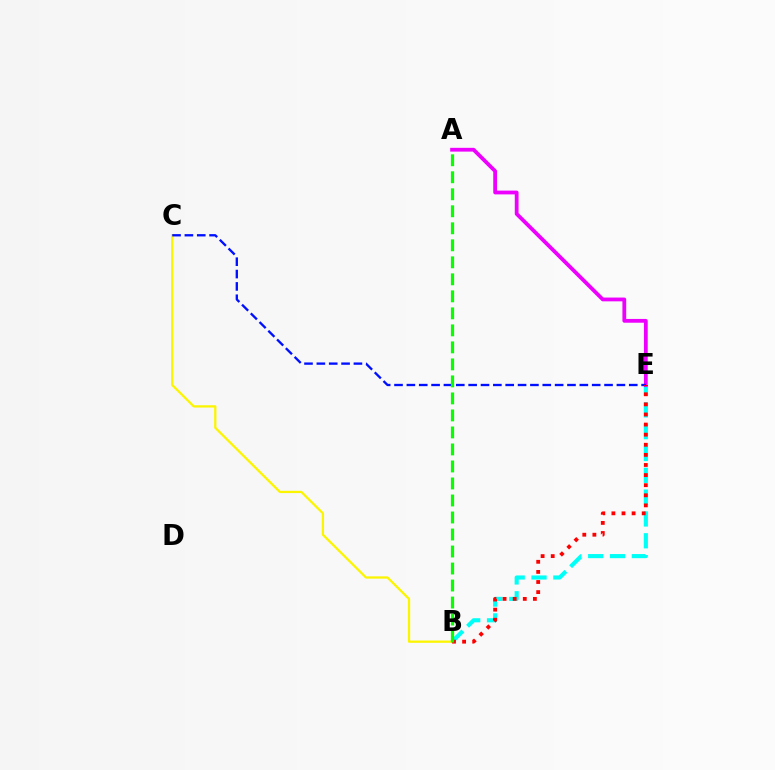{('B', 'E'): [{'color': '#00fff6', 'line_style': 'dashed', 'thickness': 2.96}, {'color': '#ff0000', 'line_style': 'dotted', 'thickness': 2.74}], ('A', 'E'): [{'color': '#ee00ff', 'line_style': 'solid', 'thickness': 2.73}], ('B', 'C'): [{'color': '#fcf500', 'line_style': 'solid', 'thickness': 1.64}], ('C', 'E'): [{'color': '#0010ff', 'line_style': 'dashed', 'thickness': 1.68}], ('A', 'B'): [{'color': '#08ff00', 'line_style': 'dashed', 'thickness': 2.31}]}